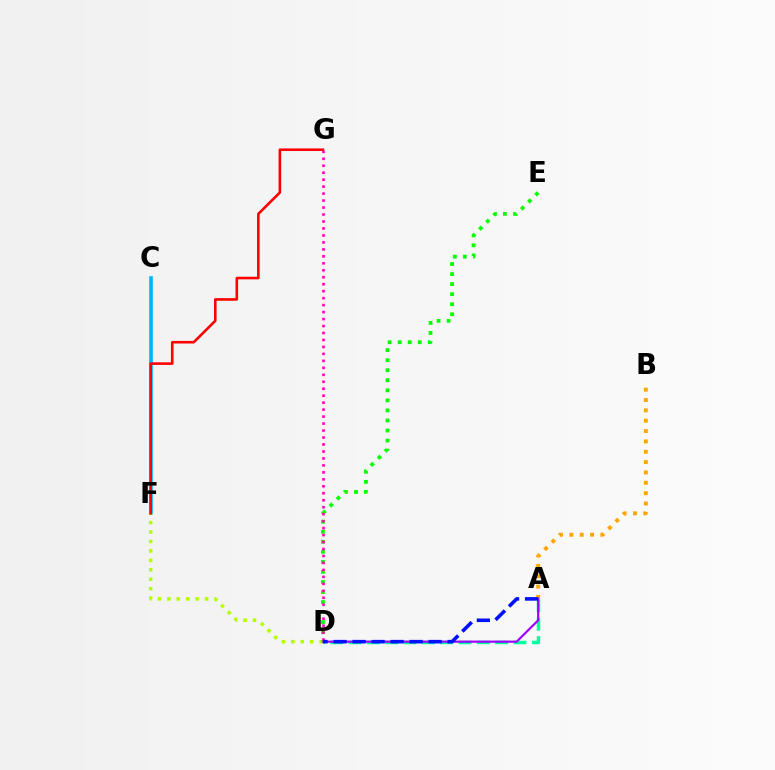{('A', 'D'): [{'color': '#00ff9d', 'line_style': 'dashed', 'thickness': 2.49}, {'color': '#9b00ff', 'line_style': 'solid', 'thickness': 1.57}, {'color': '#0010ff', 'line_style': 'dashed', 'thickness': 2.58}], ('C', 'F'): [{'color': '#00b5ff', 'line_style': 'solid', 'thickness': 2.61}], ('A', 'B'): [{'color': '#ffa500', 'line_style': 'dotted', 'thickness': 2.81}], ('D', 'F'): [{'color': '#b3ff00', 'line_style': 'dotted', 'thickness': 2.57}], ('F', 'G'): [{'color': '#ff0000', 'line_style': 'solid', 'thickness': 1.86}], ('D', 'E'): [{'color': '#08ff00', 'line_style': 'dotted', 'thickness': 2.73}], ('D', 'G'): [{'color': '#ff00bd', 'line_style': 'dotted', 'thickness': 1.89}]}